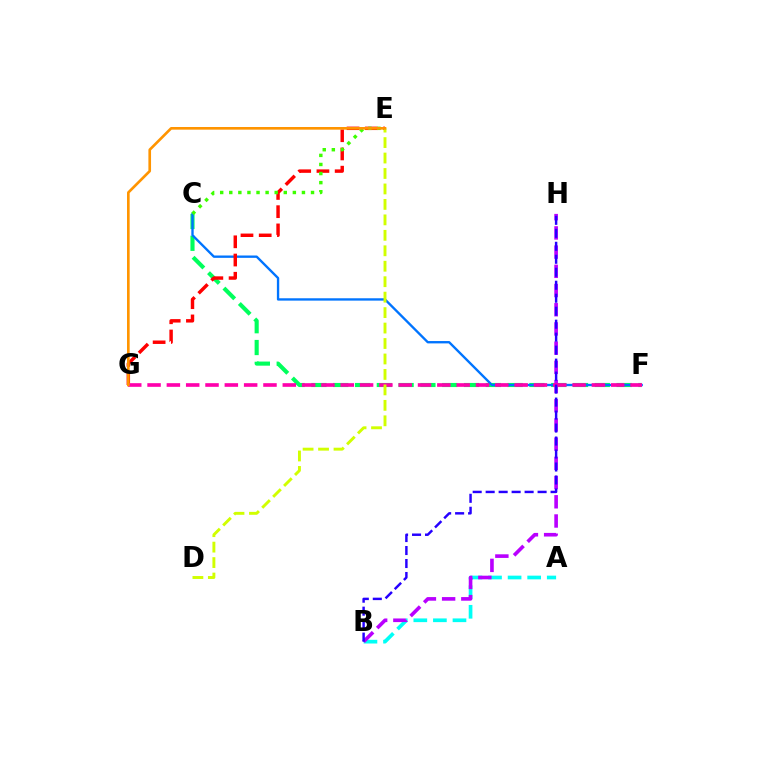{('C', 'F'): [{'color': '#00ff5c', 'line_style': 'dashed', 'thickness': 2.96}, {'color': '#0074ff', 'line_style': 'solid', 'thickness': 1.69}], ('A', 'B'): [{'color': '#00fff6', 'line_style': 'dashed', 'thickness': 2.66}], ('E', 'G'): [{'color': '#ff0000', 'line_style': 'dashed', 'thickness': 2.48}, {'color': '#ff9400', 'line_style': 'solid', 'thickness': 1.91}], ('B', 'H'): [{'color': '#b900ff', 'line_style': 'dashed', 'thickness': 2.61}, {'color': '#2500ff', 'line_style': 'dashed', 'thickness': 1.76}], ('F', 'G'): [{'color': '#ff00ac', 'line_style': 'dashed', 'thickness': 2.62}], ('C', 'E'): [{'color': '#3dff00', 'line_style': 'dotted', 'thickness': 2.47}], ('D', 'E'): [{'color': '#d1ff00', 'line_style': 'dashed', 'thickness': 2.1}]}